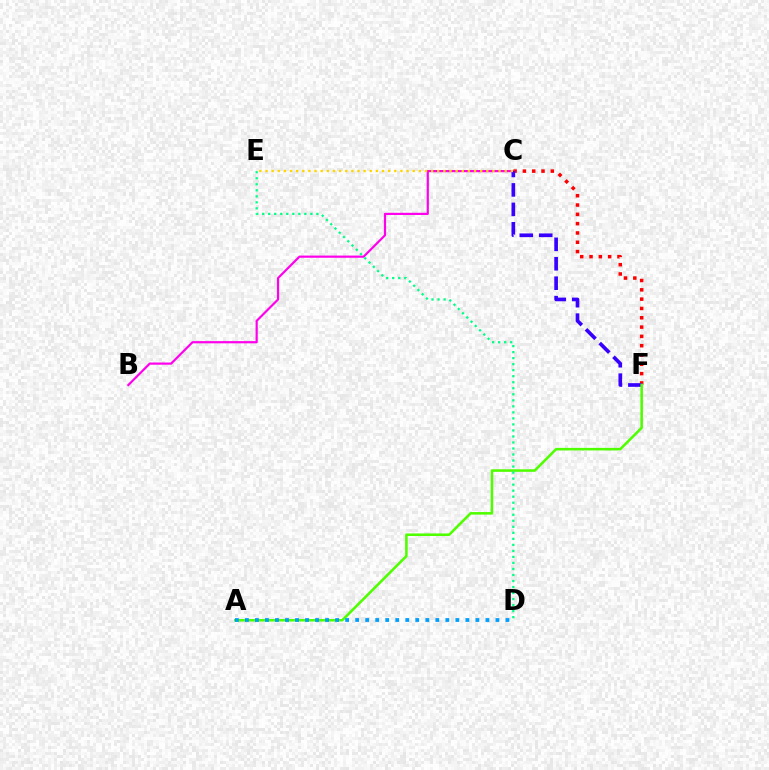{('C', 'F'): [{'color': '#ff0000', 'line_style': 'dotted', 'thickness': 2.53}, {'color': '#3700ff', 'line_style': 'dashed', 'thickness': 2.64}], ('B', 'C'): [{'color': '#ff00ed', 'line_style': 'solid', 'thickness': 1.58}], ('A', 'F'): [{'color': '#4fff00', 'line_style': 'solid', 'thickness': 1.84}], ('D', 'E'): [{'color': '#00ff86', 'line_style': 'dotted', 'thickness': 1.64}], ('A', 'D'): [{'color': '#009eff', 'line_style': 'dotted', 'thickness': 2.72}], ('C', 'E'): [{'color': '#ffd500', 'line_style': 'dotted', 'thickness': 1.67}]}